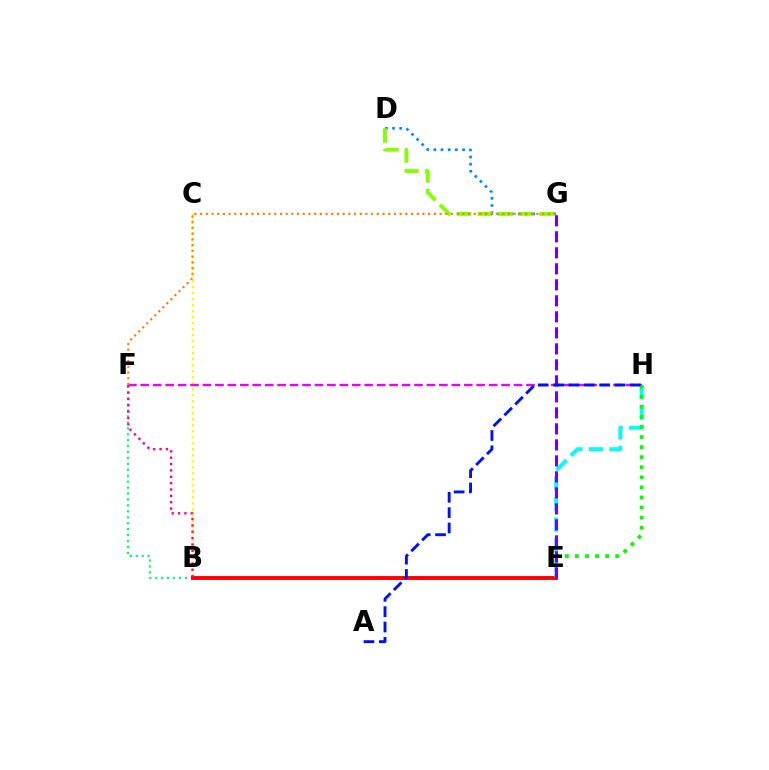{('E', 'H'): [{'color': '#00fff6', 'line_style': 'dashed', 'thickness': 2.79}, {'color': '#08ff00', 'line_style': 'dotted', 'thickness': 2.74}], ('D', 'G'): [{'color': '#008cff', 'line_style': 'dotted', 'thickness': 1.95}, {'color': '#84ff00', 'line_style': 'dashed', 'thickness': 2.81}], ('B', 'C'): [{'color': '#fcf500', 'line_style': 'dotted', 'thickness': 1.63}], ('F', 'H'): [{'color': '#ee00ff', 'line_style': 'dashed', 'thickness': 1.69}], ('B', 'F'): [{'color': '#00ff74', 'line_style': 'dotted', 'thickness': 1.61}, {'color': '#ff0094', 'line_style': 'dotted', 'thickness': 1.73}], ('B', 'E'): [{'color': '#ff0000', 'line_style': 'solid', 'thickness': 2.8}], ('F', 'G'): [{'color': '#ff7c00', 'line_style': 'dotted', 'thickness': 1.55}], ('E', 'G'): [{'color': '#7200ff', 'line_style': 'dashed', 'thickness': 2.17}], ('A', 'H'): [{'color': '#0010ff', 'line_style': 'dashed', 'thickness': 2.08}]}